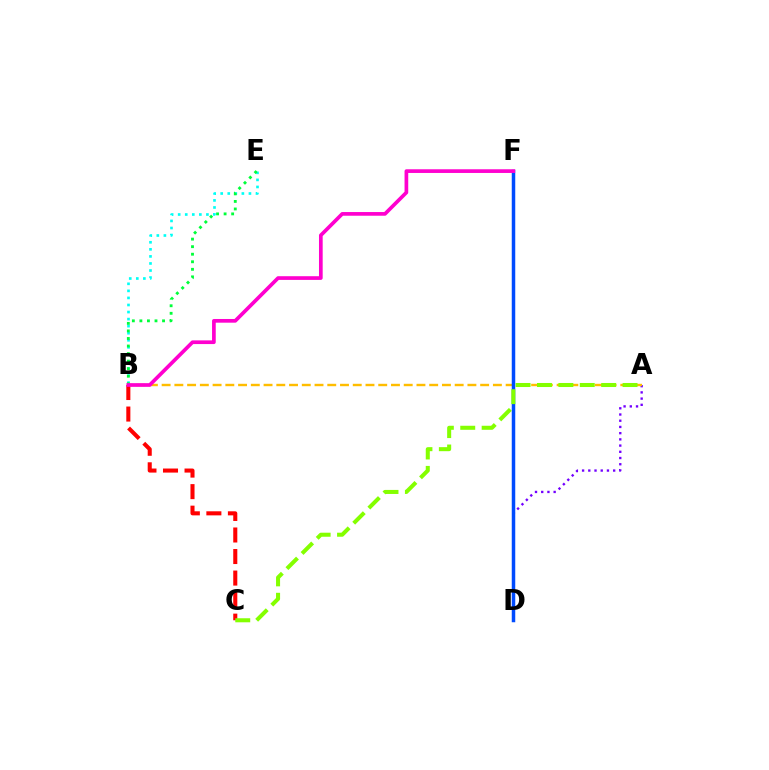{('B', 'E'): [{'color': '#00fff6', 'line_style': 'dotted', 'thickness': 1.92}, {'color': '#00ff39', 'line_style': 'dotted', 'thickness': 2.05}], ('A', 'D'): [{'color': '#7200ff', 'line_style': 'dotted', 'thickness': 1.69}], ('A', 'B'): [{'color': '#ffbd00', 'line_style': 'dashed', 'thickness': 1.73}], ('D', 'F'): [{'color': '#004bff', 'line_style': 'solid', 'thickness': 2.52}], ('B', 'C'): [{'color': '#ff0000', 'line_style': 'dashed', 'thickness': 2.93}], ('B', 'F'): [{'color': '#ff00cf', 'line_style': 'solid', 'thickness': 2.66}], ('A', 'C'): [{'color': '#84ff00', 'line_style': 'dashed', 'thickness': 2.91}]}